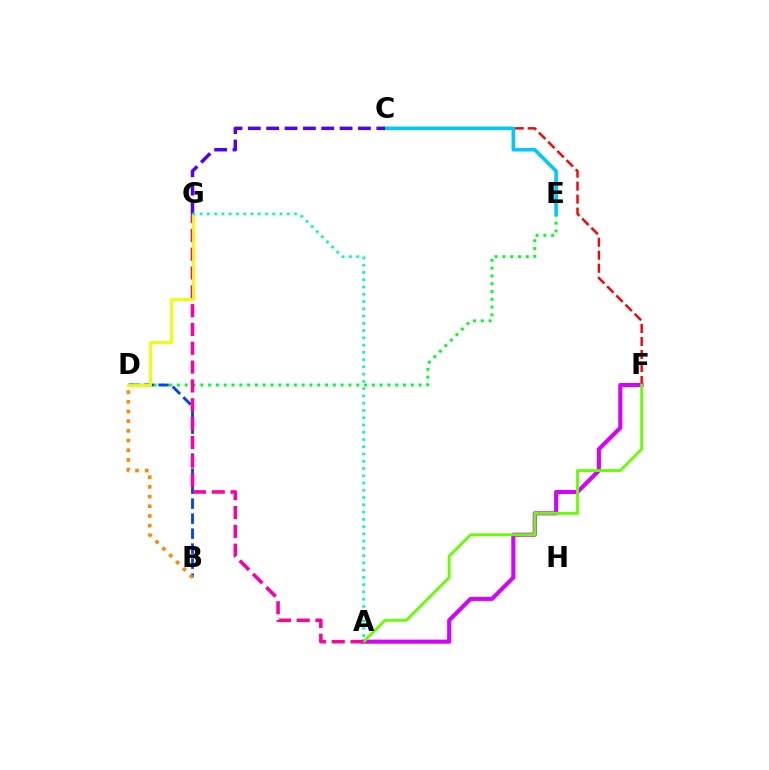{('D', 'E'): [{'color': '#00ff27', 'line_style': 'dotted', 'thickness': 2.12}], ('B', 'D'): [{'color': '#003fff', 'line_style': 'dashed', 'thickness': 2.04}, {'color': '#ff8800', 'line_style': 'dotted', 'thickness': 2.63}], ('A', 'F'): [{'color': '#d600ff', 'line_style': 'solid', 'thickness': 2.93}, {'color': '#66ff00', 'line_style': 'solid', 'thickness': 2.03}], ('C', 'F'): [{'color': '#ff0000', 'line_style': 'dashed', 'thickness': 1.77}], ('A', 'G'): [{'color': '#ff00a0', 'line_style': 'dashed', 'thickness': 2.56}, {'color': '#00ffaf', 'line_style': 'dotted', 'thickness': 1.97}], ('C', 'E'): [{'color': '#00c7ff', 'line_style': 'solid', 'thickness': 2.58}], ('D', 'G'): [{'color': '#eeff00', 'line_style': 'solid', 'thickness': 2.07}], ('C', 'G'): [{'color': '#4f00ff', 'line_style': 'dashed', 'thickness': 2.49}]}